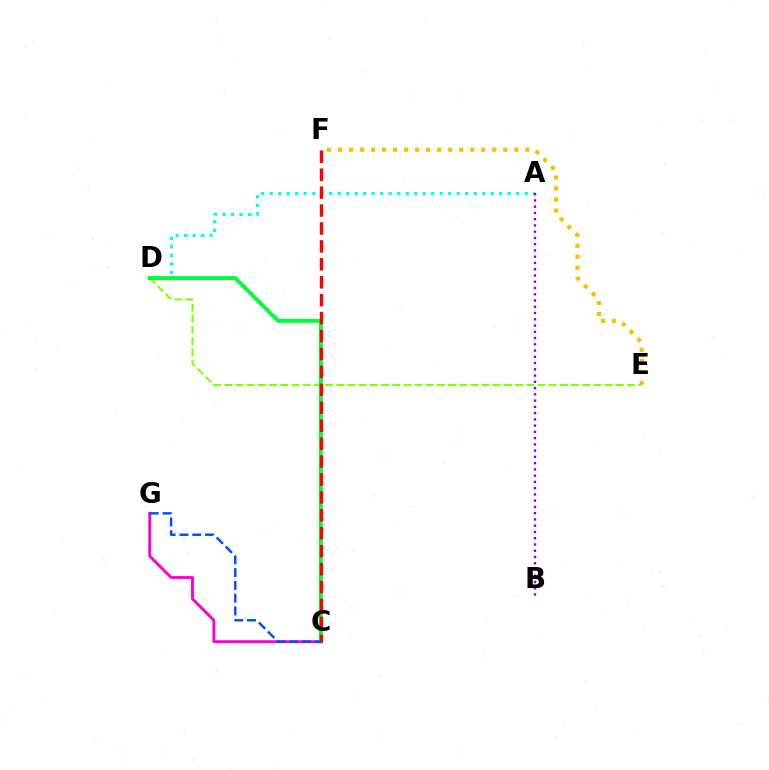{('A', 'D'): [{'color': '#00fff6', 'line_style': 'dotted', 'thickness': 2.31}], ('C', 'G'): [{'color': '#ff00cf', 'line_style': 'solid', 'thickness': 2.08}, {'color': '#004bff', 'line_style': 'dashed', 'thickness': 1.74}], ('A', 'B'): [{'color': '#7200ff', 'line_style': 'dotted', 'thickness': 1.7}], ('E', 'F'): [{'color': '#ffbd00', 'line_style': 'dotted', 'thickness': 2.99}], ('D', 'E'): [{'color': '#84ff00', 'line_style': 'dashed', 'thickness': 1.52}], ('C', 'D'): [{'color': '#00ff39', 'line_style': 'solid', 'thickness': 2.81}], ('C', 'F'): [{'color': '#ff0000', 'line_style': 'dashed', 'thickness': 2.44}]}